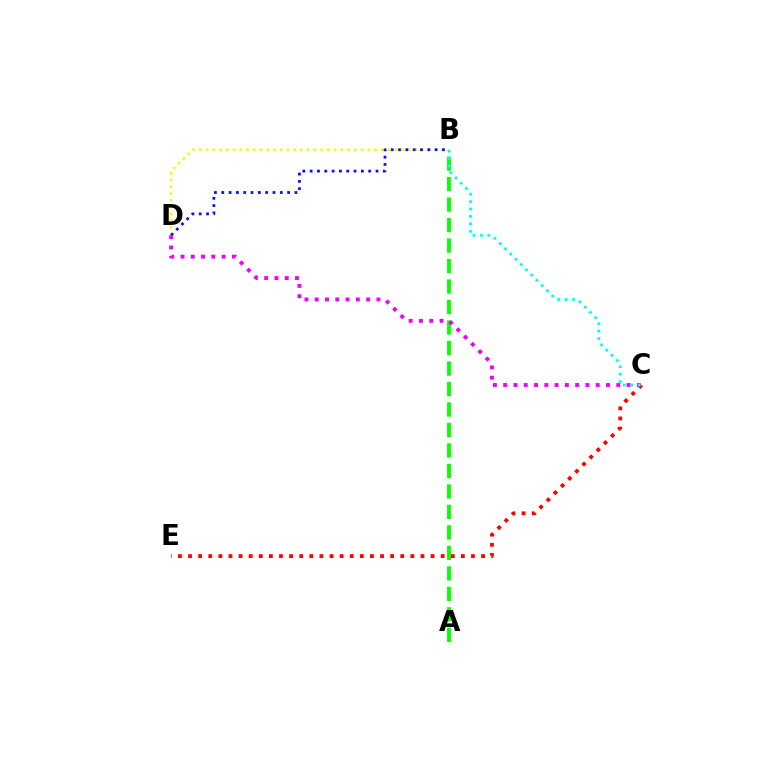{('C', 'E'): [{'color': '#ff0000', 'line_style': 'dotted', 'thickness': 2.75}], ('A', 'B'): [{'color': '#08ff00', 'line_style': 'dashed', 'thickness': 2.78}], ('B', 'D'): [{'color': '#fcf500', 'line_style': 'dotted', 'thickness': 1.83}, {'color': '#0010ff', 'line_style': 'dotted', 'thickness': 1.99}], ('C', 'D'): [{'color': '#ee00ff', 'line_style': 'dotted', 'thickness': 2.79}], ('B', 'C'): [{'color': '#00fff6', 'line_style': 'dotted', 'thickness': 2.02}]}